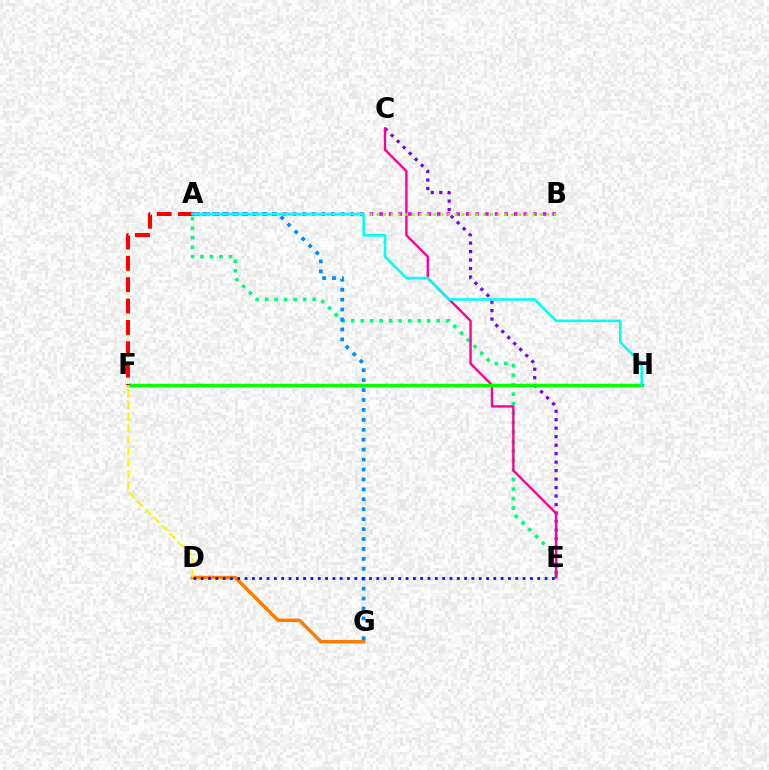{('D', 'G'): [{'color': '#ff7c00', 'line_style': 'solid', 'thickness': 2.47}], ('A', 'B'): [{'color': '#ee00ff', 'line_style': 'dotted', 'thickness': 2.61}, {'color': '#84ff00', 'line_style': 'dotted', 'thickness': 1.93}], ('C', 'E'): [{'color': '#7200ff', 'line_style': 'dotted', 'thickness': 2.3}, {'color': '#ff0094', 'line_style': 'solid', 'thickness': 1.7}], ('A', 'E'): [{'color': '#00ff74', 'line_style': 'dotted', 'thickness': 2.58}], ('F', 'H'): [{'color': '#08ff00', 'line_style': 'solid', 'thickness': 2.46}], ('D', 'F'): [{'color': '#fcf500', 'line_style': 'dashed', 'thickness': 1.56}], ('A', 'F'): [{'color': '#ff0000', 'line_style': 'dashed', 'thickness': 2.9}], ('A', 'G'): [{'color': '#008cff', 'line_style': 'dotted', 'thickness': 2.7}], ('D', 'E'): [{'color': '#0010ff', 'line_style': 'dotted', 'thickness': 1.99}], ('A', 'H'): [{'color': '#00fff6', 'line_style': 'solid', 'thickness': 1.85}]}